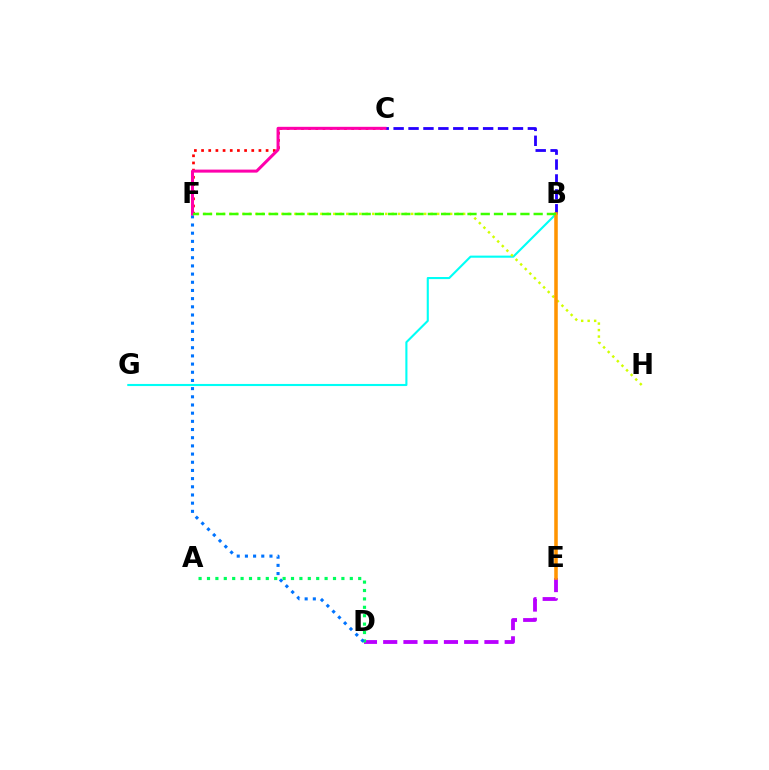{('B', 'G'): [{'color': '#00fff6', 'line_style': 'solid', 'thickness': 1.52}], ('F', 'H'): [{'color': '#d1ff00', 'line_style': 'dotted', 'thickness': 1.76}], ('C', 'F'): [{'color': '#ff0000', 'line_style': 'dotted', 'thickness': 1.95}, {'color': '#ff00ac', 'line_style': 'solid', 'thickness': 2.18}], ('D', 'E'): [{'color': '#b900ff', 'line_style': 'dashed', 'thickness': 2.75}], ('A', 'D'): [{'color': '#00ff5c', 'line_style': 'dotted', 'thickness': 2.28}], ('B', 'C'): [{'color': '#2500ff', 'line_style': 'dashed', 'thickness': 2.03}], ('D', 'F'): [{'color': '#0074ff', 'line_style': 'dotted', 'thickness': 2.22}], ('B', 'E'): [{'color': '#ff9400', 'line_style': 'solid', 'thickness': 2.55}], ('B', 'F'): [{'color': '#3dff00', 'line_style': 'dashed', 'thickness': 1.8}]}